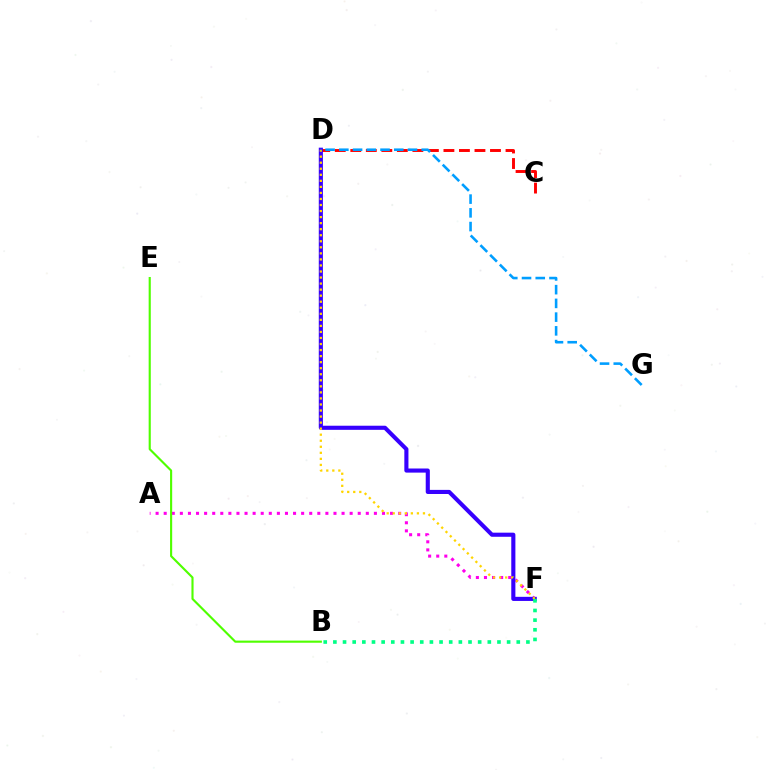{('C', 'D'): [{'color': '#ff0000', 'line_style': 'dashed', 'thickness': 2.11}], ('A', 'F'): [{'color': '#ff00ed', 'line_style': 'dotted', 'thickness': 2.2}], ('B', 'E'): [{'color': '#4fff00', 'line_style': 'solid', 'thickness': 1.54}], ('D', 'F'): [{'color': '#3700ff', 'line_style': 'solid', 'thickness': 2.96}, {'color': '#ffd500', 'line_style': 'dotted', 'thickness': 1.64}], ('B', 'F'): [{'color': '#00ff86', 'line_style': 'dotted', 'thickness': 2.62}], ('D', 'G'): [{'color': '#009eff', 'line_style': 'dashed', 'thickness': 1.87}]}